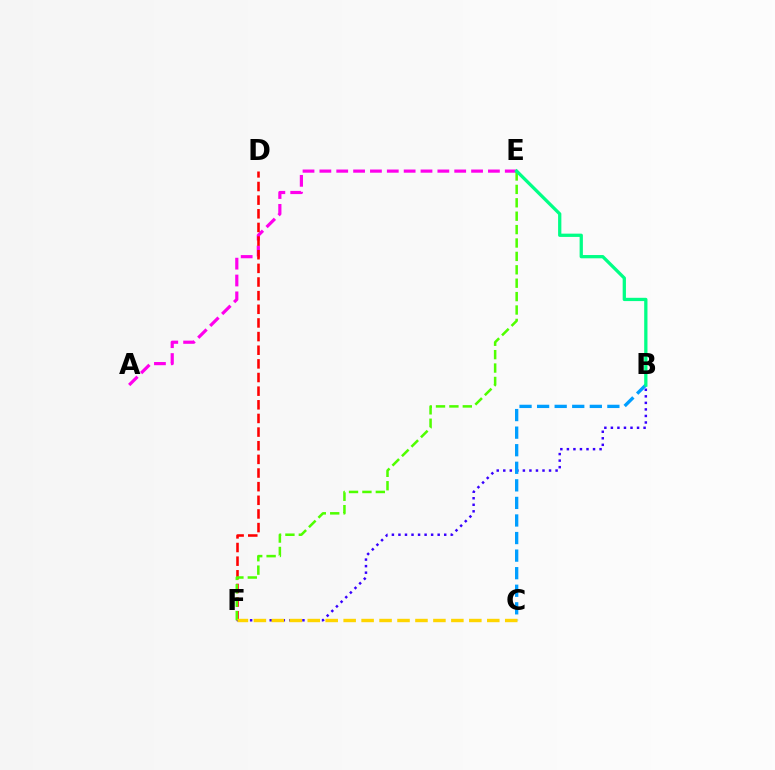{('A', 'E'): [{'color': '#ff00ed', 'line_style': 'dashed', 'thickness': 2.29}], ('D', 'F'): [{'color': '#ff0000', 'line_style': 'dashed', 'thickness': 1.85}], ('B', 'F'): [{'color': '#3700ff', 'line_style': 'dotted', 'thickness': 1.78}], ('E', 'F'): [{'color': '#4fff00', 'line_style': 'dashed', 'thickness': 1.82}], ('B', 'C'): [{'color': '#009eff', 'line_style': 'dashed', 'thickness': 2.39}], ('C', 'F'): [{'color': '#ffd500', 'line_style': 'dashed', 'thickness': 2.44}], ('B', 'E'): [{'color': '#00ff86', 'line_style': 'solid', 'thickness': 2.36}]}